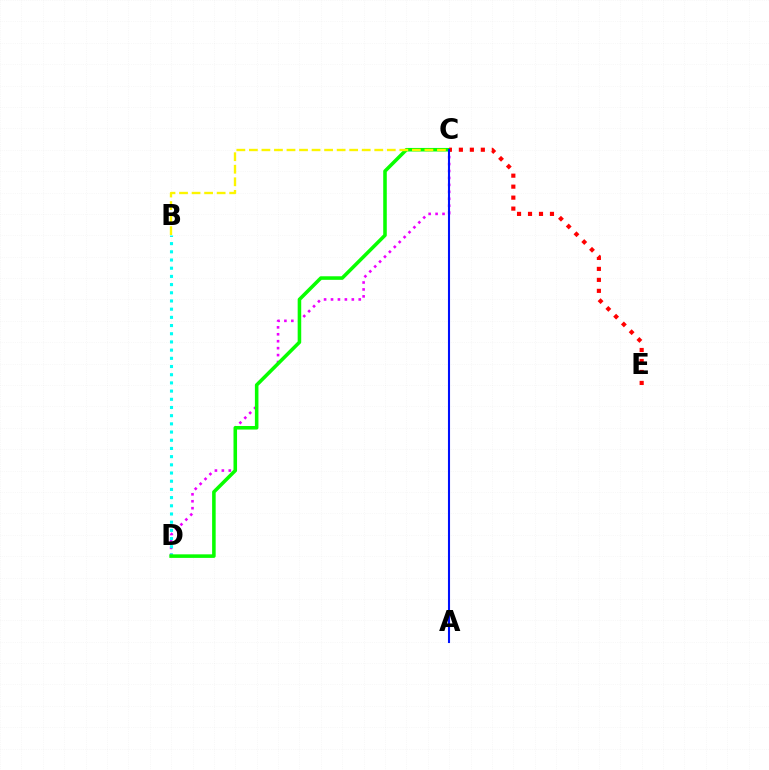{('C', 'D'): [{'color': '#ee00ff', 'line_style': 'dotted', 'thickness': 1.88}, {'color': '#08ff00', 'line_style': 'solid', 'thickness': 2.56}], ('B', 'D'): [{'color': '#00fff6', 'line_style': 'dotted', 'thickness': 2.23}], ('B', 'C'): [{'color': '#fcf500', 'line_style': 'dashed', 'thickness': 1.7}], ('C', 'E'): [{'color': '#ff0000', 'line_style': 'dotted', 'thickness': 2.98}], ('A', 'C'): [{'color': '#0010ff', 'line_style': 'solid', 'thickness': 1.5}]}